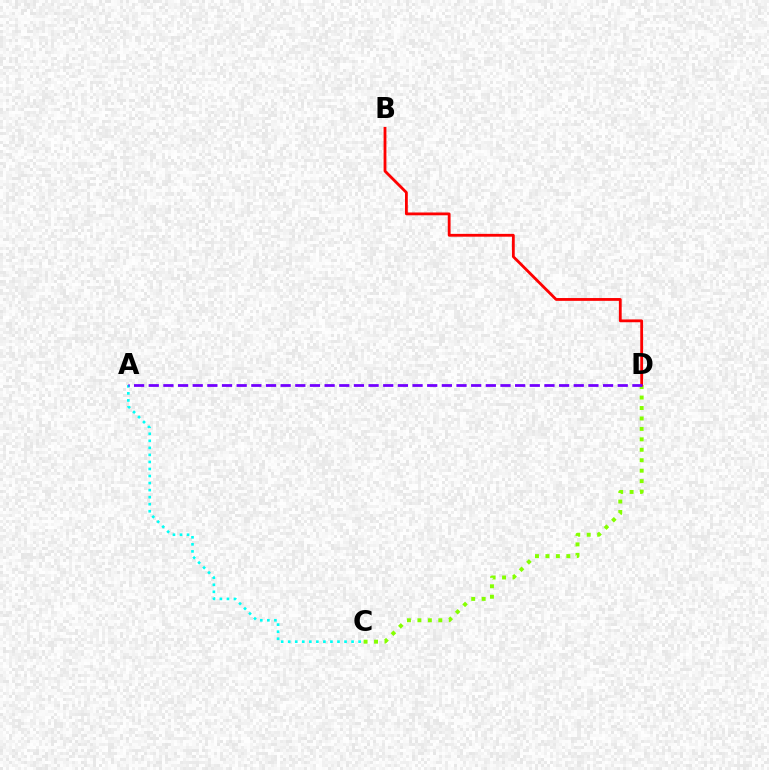{('C', 'D'): [{'color': '#84ff00', 'line_style': 'dotted', 'thickness': 2.84}], ('B', 'D'): [{'color': '#ff0000', 'line_style': 'solid', 'thickness': 2.02}], ('A', 'C'): [{'color': '#00fff6', 'line_style': 'dotted', 'thickness': 1.91}], ('A', 'D'): [{'color': '#7200ff', 'line_style': 'dashed', 'thickness': 1.99}]}